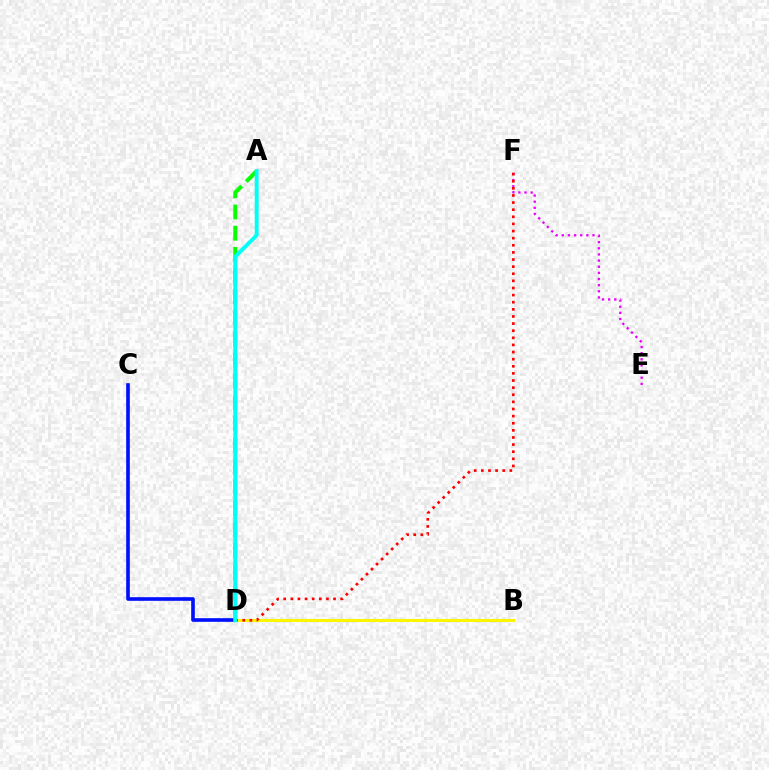{('B', 'D'): [{'color': '#fcf500', 'line_style': 'solid', 'thickness': 2.2}], ('C', 'D'): [{'color': '#0010ff', 'line_style': 'solid', 'thickness': 2.62}], ('E', 'F'): [{'color': '#ee00ff', 'line_style': 'dotted', 'thickness': 1.67}], ('A', 'D'): [{'color': '#08ff00', 'line_style': 'dashed', 'thickness': 2.88}, {'color': '#00fff6', 'line_style': 'solid', 'thickness': 2.83}], ('D', 'F'): [{'color': '#ff0000', 'line_style': 'dotted', 'thickness': 1.93}]}